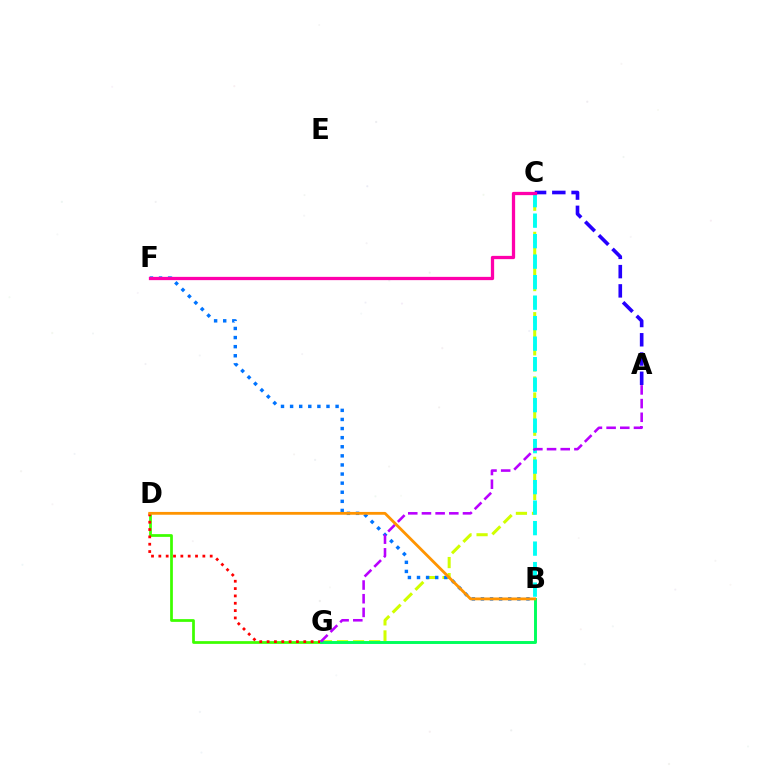{('D', 'G'): [{'color': '#3dff00', 'line_style': 'solid', 'thickness': 1.97}, {'color': '#ff0000', 'line_style': 'dotted', 'thickness': 1.99}], ('A', 'C'): [{'color': '#2500ff', 'line_style': 'dashed', 'thickness': 2.62}], ('C', 'G'): [{'color': '#d1ff00', 'line_style': 'dashed', 'thickness': 2.18}], ('B', 'F'): [{'color': '#0074ff', 'line_style': 'dotted', 'thickness': 2.47}], ('B', 'G'): [{'color': '#00ff5c', 'line_style': 'solid', 'thickness': 2.11}], ('B', 'C'): [{'color': '#00fff6', 'line_style': 'dashed', 'thickness': 2.78}], ('A', 'G'): [{'color': '#b900ff', 'line_style': 'dashed', 'thickness': 1.86}], ('C', 'F'): [{'color': '#ff00ac', 'line_style': 'solid', 'thickness': 2.35}], ('B', 'D'): [{'color': '#ff9400', 'line_style': 'solid', 'thickness': 2.03}]}